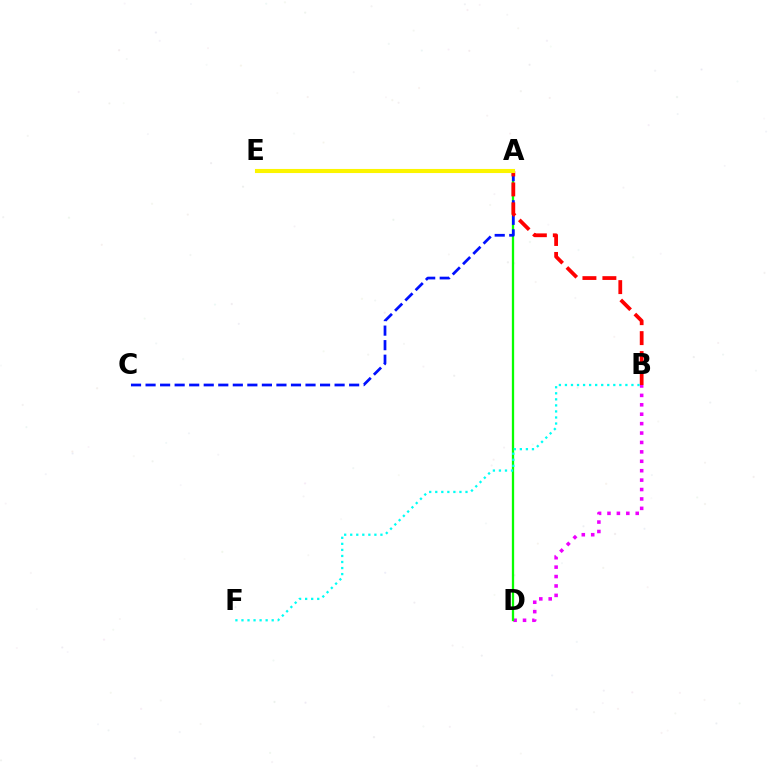{('B', 'D'): [{'color': '#ee00ff', 'line_style': 'dotted', 'thickness': 2.56}], ('A', 'D'): [{'color': '#08ff00', 'line_style': 'solid', 'thickness': 1.65}], ('A', 'C'): [{'color': '#0010ff', 'line_style': 'dashed', 'thickness': 1.98}], ('A', 'B'): [{'color': '#ff0000', 'line_style': 'dashed', 'thickness': 2.71}], ('B', 'F'): [{'color': '#00fff6', 'line_style': 'dotted', 'thickness': 1.64}], ('A', 'E'): [{'color': '#fcf500', 'line_style': 'solid', 'thickness': 2.94}]}